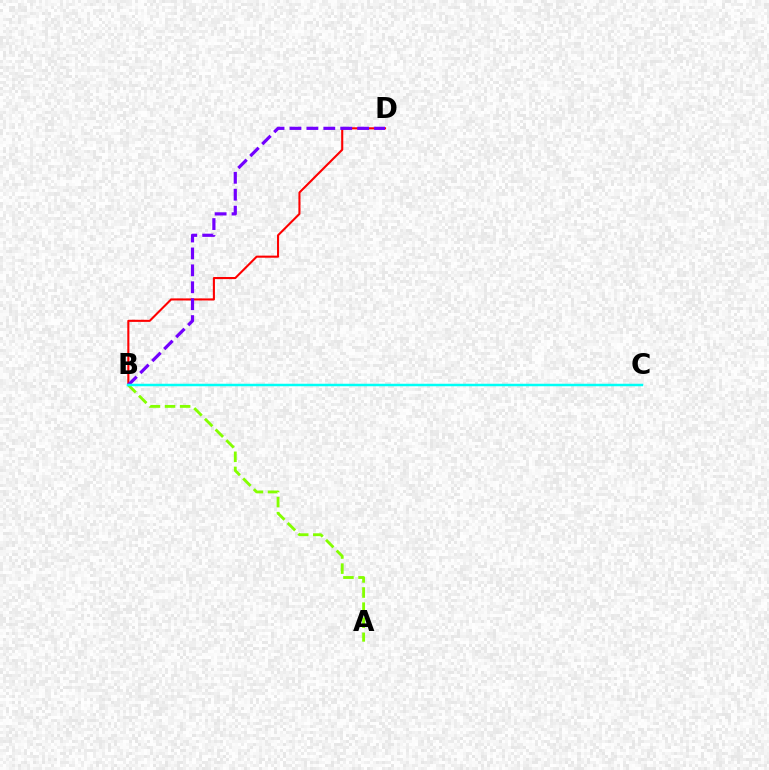{('A', 'B'): [{'color': '#84ff00', 'line_style': 'dashed', 'thickness': 2.05}], ('B', 'D'): [{'color': '#ff0000', 'line_style': 'solid', 'thickness': 1.51}, {'color': '#7200ff', 'line_style': 'dashed', 'thickness': 2.3}], ('B', 'C'): [{'color': '#00fff6', 'line_style': 'solid', 'thickness': 1.79}]}